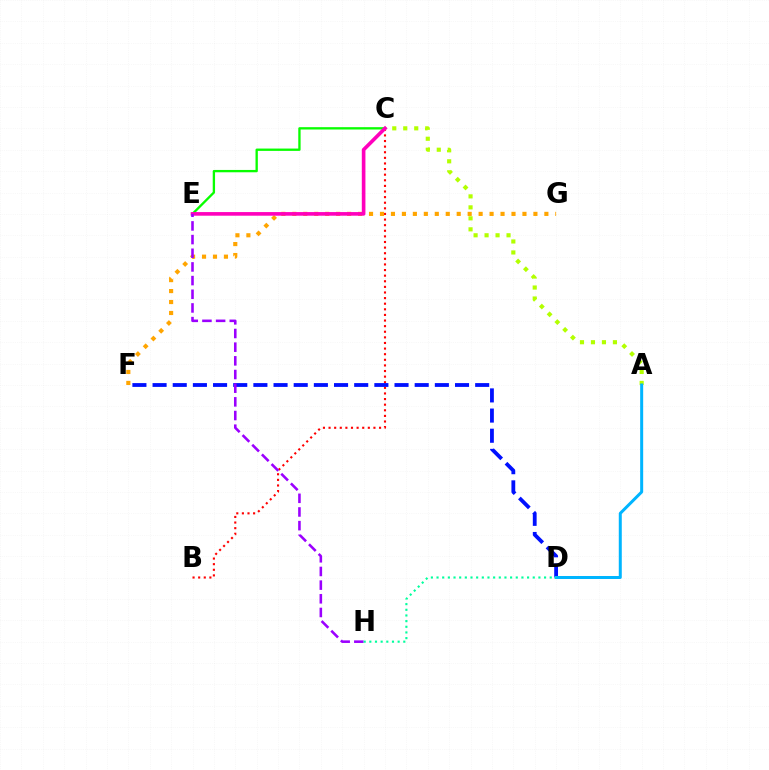{('B', 'C'): [{'color': '#ff0000', 'line_style': 'dotted', 'thickness': 1.52}], ('D', 'F'): [{'color': '#0010ff', 'line_style': 'dashed', 'thickness': 2.74}], ('F', 'G'): [{'color': '#ffa500', 'line_style': 'dotted', 'thickness': 2.98}], ('A', 'C'): [{'color': '#b3ff00', 'line_style': 'dotted', 'thickness': 2.98}], ('C', 'E'): [{'color': '#08ff00', 'line_style': 'solid', 'thickness': 1.68}, {'color': '#ff00bd', 'line_style': 'solid', 'thickness': 2.62}], ('A', 'D'): [{'color': '#00b5ff', 'line_style': 'solid', 'thickness': 2.16}], ('E', 'H'): [{'color': '#9b00ff', 'line_style': 'dashed', 'thickness': 1.86}], ('D', 'H'): [{'color': '#00ff9d', 'line_style': 'dotted', 'thickness': 1.54}]}